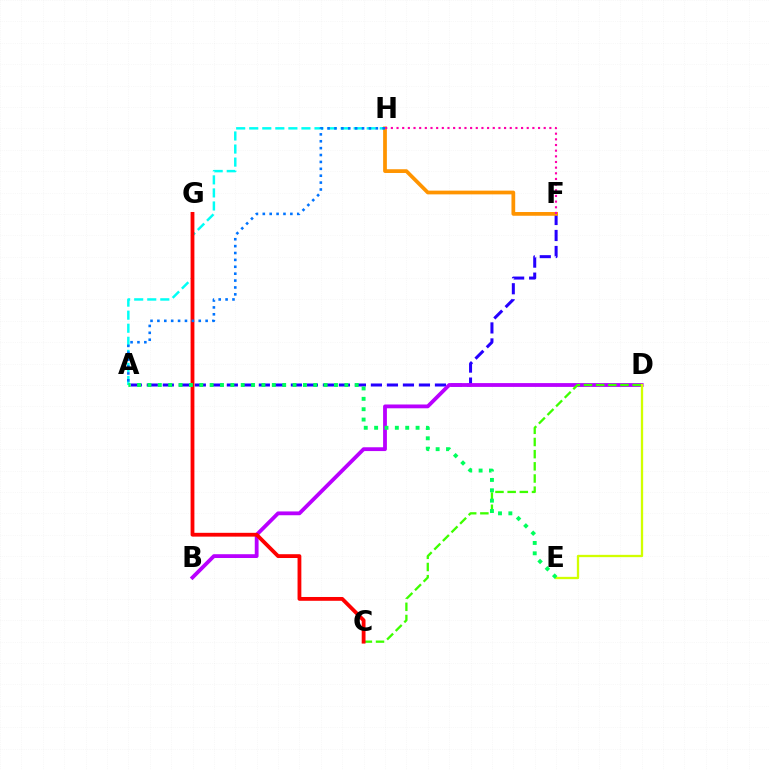{('A', 'F'): [{'color': '#2500ff', 'line_style': 'dashed', 'thickness': 2.17}], ('B', 'D'): [{'color': '#b900ff', 'line_style': 'solid', 'thickness': 2.74}], ('A', 'H'): [{'color': '#00fff6', 'line_style': 'dashed', 'thickness': 1.77}, {'color': '#0074ff', 'line_style': 'dotted', 'thickness': 1.87}], ('C', 'D'): [{'color': '#3dff00', 'line_style': 'dashed', 'thickness': 1.65}], ('F', 'H'): [{'color': '#ff9400', 'line_style': 'solid', 'thickness': 2.69}, {'color': '#ff00ac', 'line_style': 'dotted', 'thickness': 1.54}], ('D', 'E'): [{'color': '#d1ff00', 'line_style': 'solid', 'thickness': 1.66}], ('C', 'G'): [{'color': '#ff0000', 'line_style': 'solid', 'thickness': 2.74}], ('A', 'E'): [{'color': '#00ff5c', 'line_style': 'dotted', 'thickness': 2.82}]}